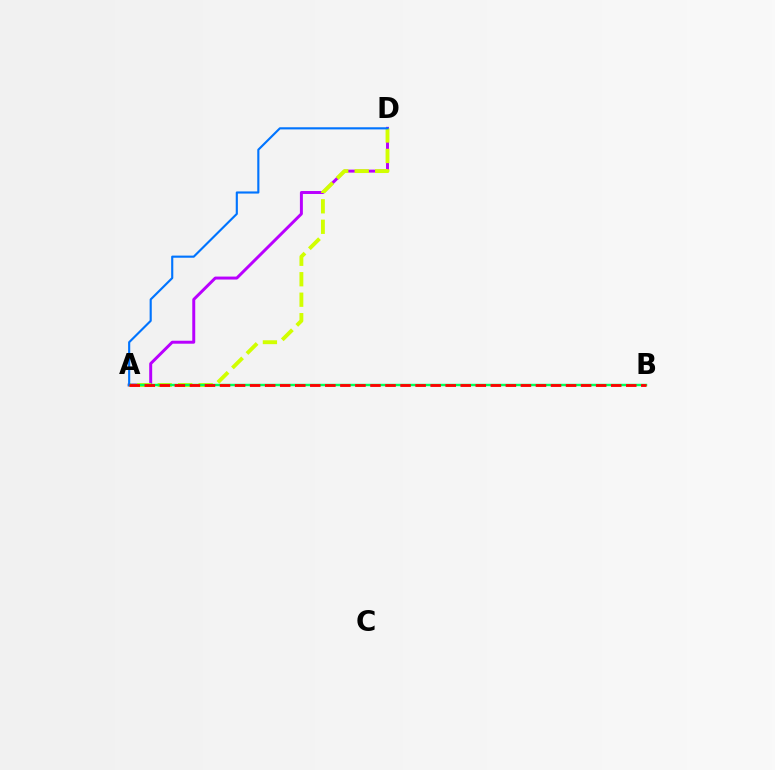{('A', 'D'): [{'color': '#b900ff', 'line_style': 'solid', 'thickness': 2.13}, {'color': '#d1ff00', 'line_style': 'dashed', 'thickness': 2.78}, {'color': '#0074ff', 'line_style': 'solid', 'thickness': 1.54}], ('A', 'B'): [{'color': '#00ff5c', 'line_style': 'solid', 'thickness': 1.75}, {'color': '#ff0000', 'line_style': 'dashed', 'thickness': 2.04}]}